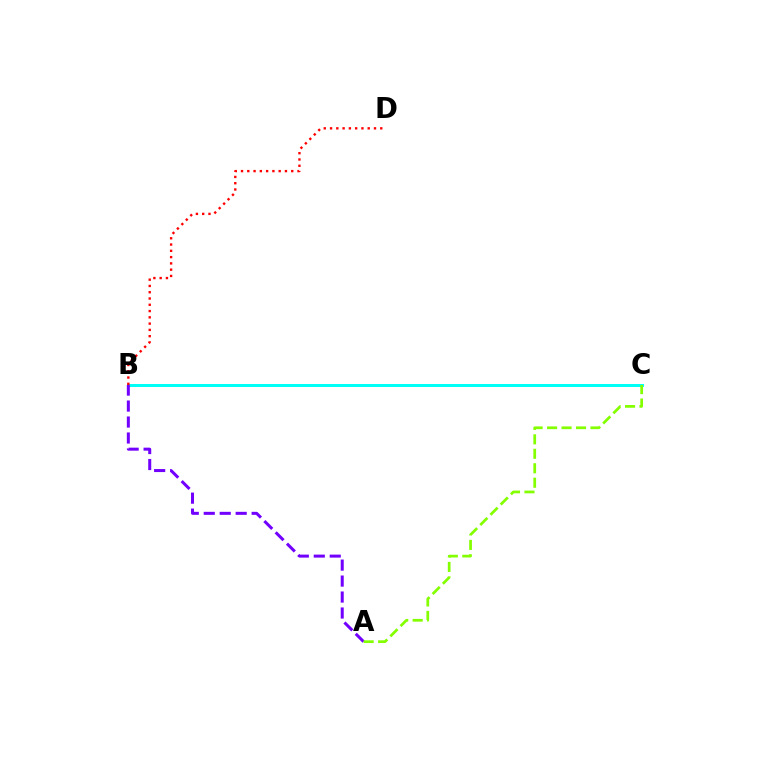{('B', 'C'): [{'color': '#00fff6', 'line_style': 'solid', 'thickness': 2.16}], ('A', 'B'): [{'color': '#7200ff', 'line_style': 'dashed', 'thickness': 2.17}], ('B', 'D'): [{'color': '#ff0000', 'line_style': 'dotted', 'thickness': 1.71}], ('A', 'C'): [{'color': '#84ff00', 'line_style': 'dashed', 'thickness': 1.97}]}